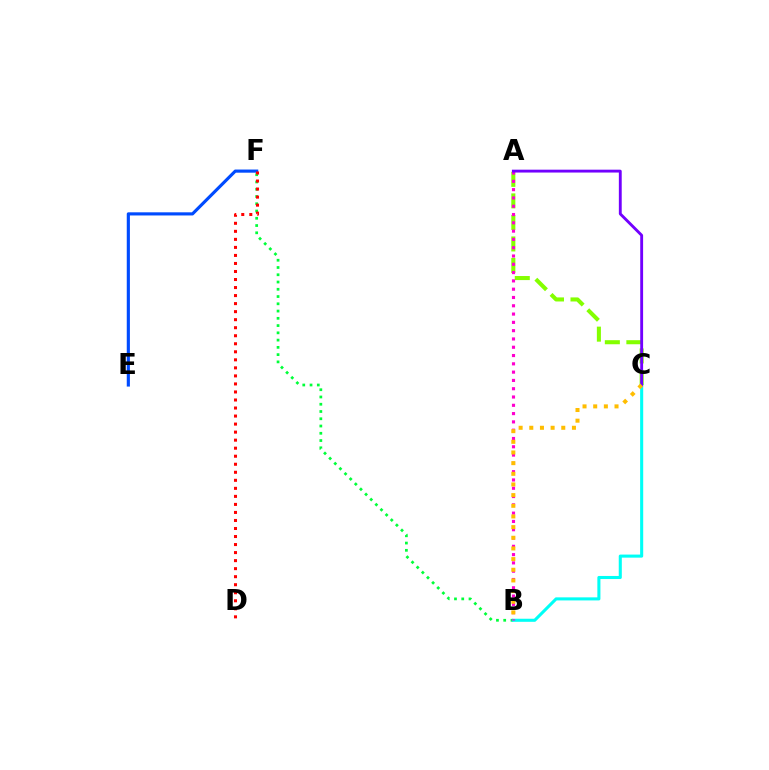{('B', 'F'): [{'color': '#00ff39', 'line_style': 'dotted', 'thickness': 1.97}], ('A', 'C'): [{'color': '#84ff00', 'line_style': 'dashed', 'thickness': 2.92}, {'color': '#7200ff', 'line_style': 'solid', 'thickness': 2.06}], ('E', 'F'): [{'color': '#004bff', 'line_style': 'solid', 'thickness': 2.26}], ('D', 'F'): [{'color': '#ff0000', 'line_style': 'dotted', 'thickness': 2.18}], ('B', 'C'): [{'color': '#00fff6', 'line_style': 'solid', 'thickness': 2.21}, {'color': '#ffbd00', 'line_style': 'dotted', 'thickness': 2.9}], ('A', 'B'): [{'color': '#ff00cf', 'line_style': 'dotted', 'thickness': 2.25}]}